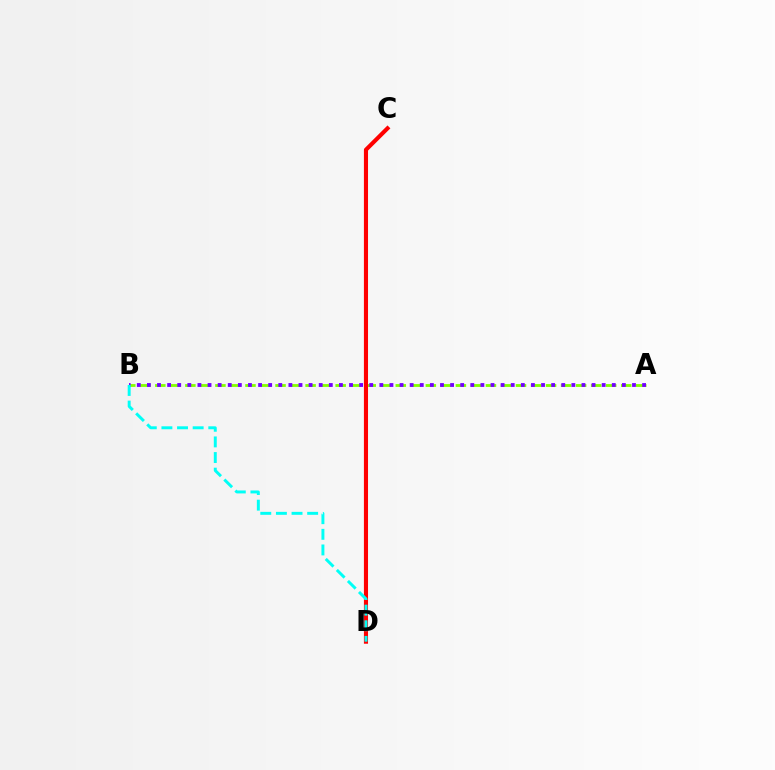{('A', 'B'): [{'color': '#84ff00', 'line_style': 'dashed', 'thickness': 2.04}, {'color': '#7200ff', 'line_style': 'dotted', 'thickness': 2.75}], ('C', 'D'): [{'color': '#ff0000', 'line_style': 'solid', 'thickness': 2.96}], ('B', 'D'): [{'color': '#00fff6', 'line_style': 'dashed', 'thickness': 2.12}]}